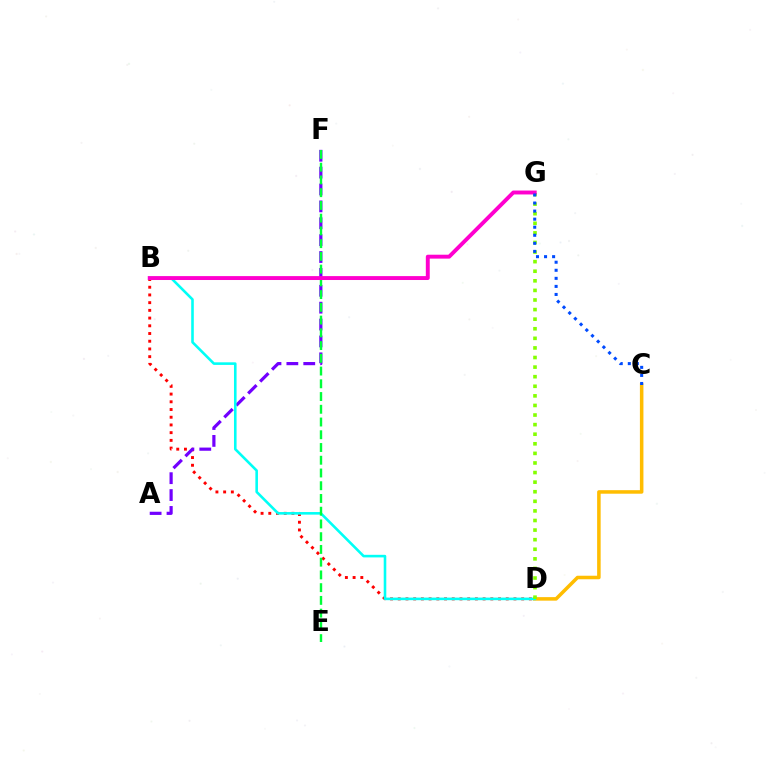{('C', 'D'): [{'color': '#ffbd00', 'line_style': 'solid', 'thickness': 2.54}], ('B', 'D'): [{'color': '#ff0000', 'line_style': 'dotted', 'thickness': 2.1}, {'color': '#00fff6', 'line_style': 'solid', 'thickness': 1.87}], ('A', 'F'): [{'color': '#7200ff', 'line_style': 'dashed', 'thickness': 2.29}], ('E', 'F'): [{'color': '#00ff39', 'line_style': 'dashed', 'thickness': 1.73}], ('D', 'G'): [{'color': '#84ff00', 'line_style': 'dotted', 'thickness': 2.6}], ('B', 'G'): [{'color': '#ff00cf', 'line_style': 'solid', 'thickness': 2.82}], ('C', 'G'): [{'color': '#004bff', 'line_style': 'dotted', 'thickness': 2.19}]}